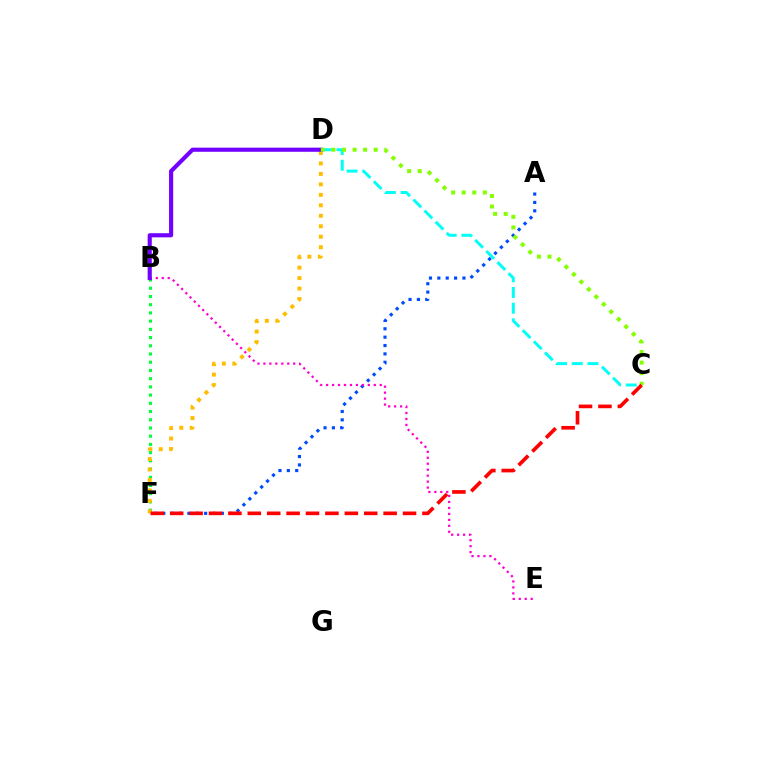{('B', 'F'): [{'color': '#00ff39', 'line_style': 'dotted', 'thickness': 2.23}], ('D', 'F'): [{'color': '#ffbd00', 'line_style': 'dotted', 'thickness': 2.84}], ('C', 'D'): [{'color': '#00fff6', 'line_style': 'dashed', 'thickness': 2.13}, {'color': '#84ff00', 'line_style': 'dotted', 'thickness': 2.87}], ('A', 'F'): [{'color': '#004bff', 'line_style': 'dotted', 'thickness': 2.27}], ('B', 'E'): [{'color': '#ff00cf', 'line_style': 'dotted', 'thickness': 1.62}], ('B', 'D'): [{'color': '#7200ff', 'line_style': 'solid', 'thickness': 2.98}], ('C', 'F'): [{'color': '#ff0000', 'line_style': 'dashed', 'thickness': 2.64}]}